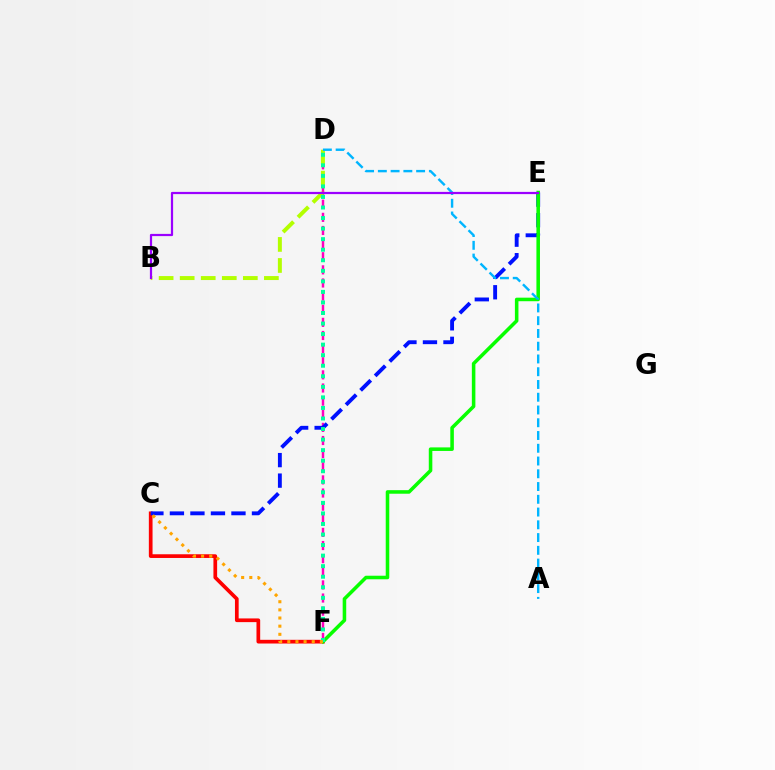{('D', 'F'): [{'color': '#ff00bd', 'line_style': 'dashed', 'thickness': 1.78}, {'color': '#00ff9d', 'line_style': 'dotted', 'thickness': 2.87}], ('B', 'D'): [{'color': '#b3ff00', 'line_style': 'dashed', 'thickness': 2.86}], ('C', 'F'): [{'color': '#ff0000', 'line_style': 'solid', 'thickness': 2.66}, {'color': '#ffa500', 'line_style': 'dotted', 'thickness': 2.21}], ('C', 'E'): [{'color': '#0010ff', 'line_style': 'dashed', 'thickness': 2.79}], ('E', 'F'): [{'color': '#08ff00', 'line_style': 'solid', 'thickness': 2.55}], ('A', 'D'): [{'color': '#00b5ff', 'line_style': 'dashed', 'thickness': 1.73}], ('B', 'E'): [{'color': '#9b00ff', 'line_style': 'solid', 'thickness': 1.6}]}